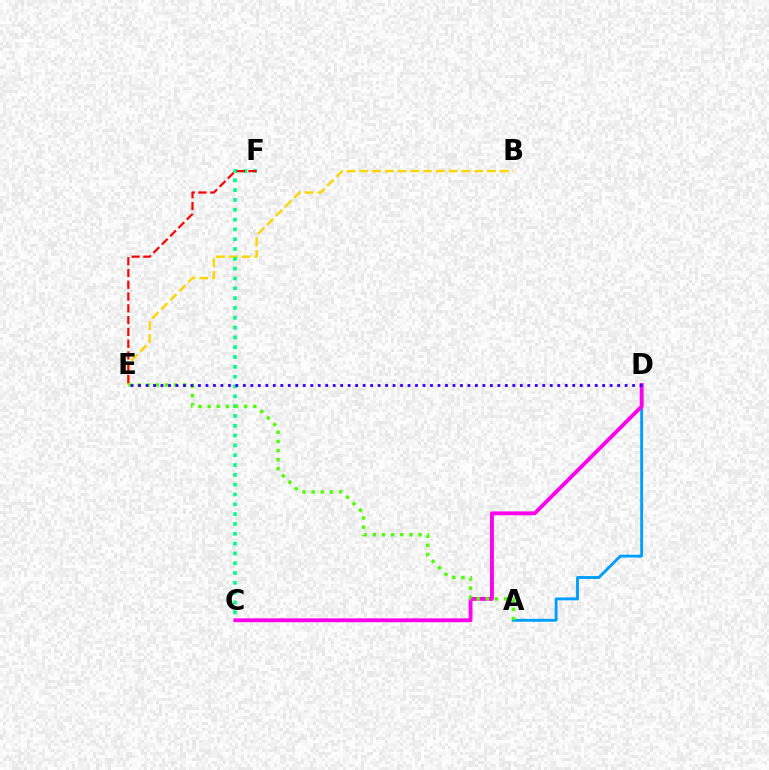{('A', 'D'): [{'color': '#009eff', 'line_style': 'solid', 'thickness': 2.09}], ('B', 'E'): [{'color': '#ffd500', 'line_style': 'dashed', 'thickness': 1.73}], ('C', 'F'): [{'color': '#00ff86', 'line_style': 'dotted', 'thickness': 2.67}], ('C', 'D'): [{'color': '#ff00ed', 'line_style': 'solid', 'thickness': 2.79}], ('A', 'E'): [{'color': '#4fff00', 'line_style': 'dotted', 'thickness': 2.48}], ('E', 'F'): [{'color': '#ff0000', 'line_style': 'dashed', 'thickness': 1.6}], ('D', 'E'): [{'color': '#3700ff', 'line_style': 'dotted', 'thickness': 2.03}]}